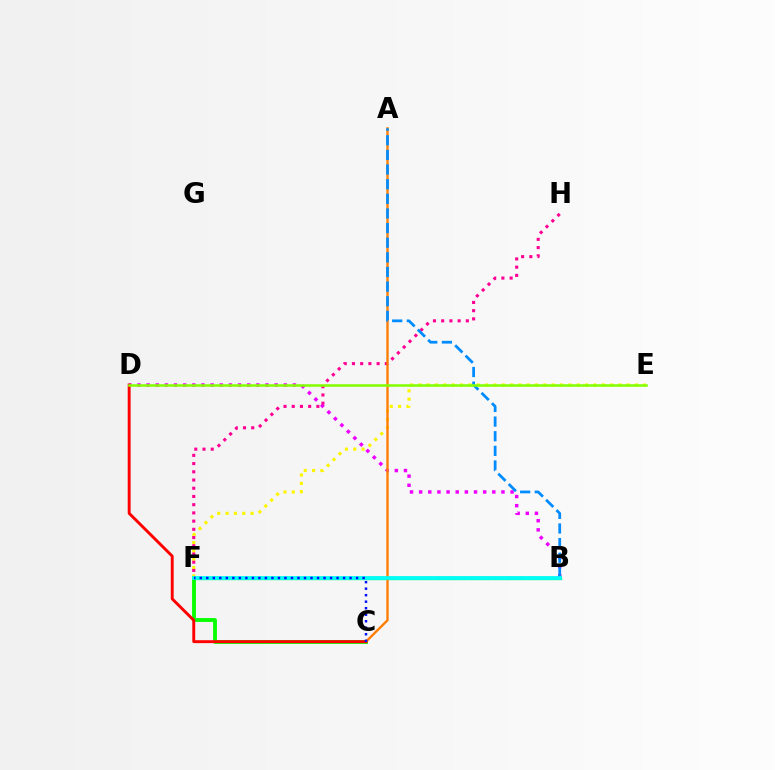{('E', 'F'): [{'color': '#fcf500', 'line_style': 'dotted', 'thickness': 2.26}], ('B', 'F'): [{'color': '#00ff74', 'line_style': 'solid', 'thickness': 2.42}, {'color': '#7200ff', 'line_style': 'dashed', 'thickness': 1.58}, {'color': '#00fff6', 'line_style': 'solid', 'thickness': 2.68}], ('B', 'D'): [{'color': '#ee00ff', 'line_style': 'dotted', 'thickness': 2.48}], ('F', 'H'): [{'color': '#ff0094', 'line_style': 'dotted', 'thickness': 2.23}], ('C', 'F'): [{'color': '#08ff00', 'line_style': 'solid', 'thickness': 2.77}, {'color': '#0010ff', 'line_style': 'dotted', 'thickness': 1.77}], ('A', 'C'): [{'color': '#ff7c00', 'line_style': 'solid', 'thickness': 1.69}], ('A', 'B'): [{'color': '#008cff', 'line_style': 'dashed', 'thickness': 1.99}], ('C', 'D'): [{'color': '#ff0000', 'line_style': 'solid', 'thickness': 2.09}], ('D', 'E'): [{'color': '#84ff00', 'line_style': 'solid', 'thickness': 1.83}]}